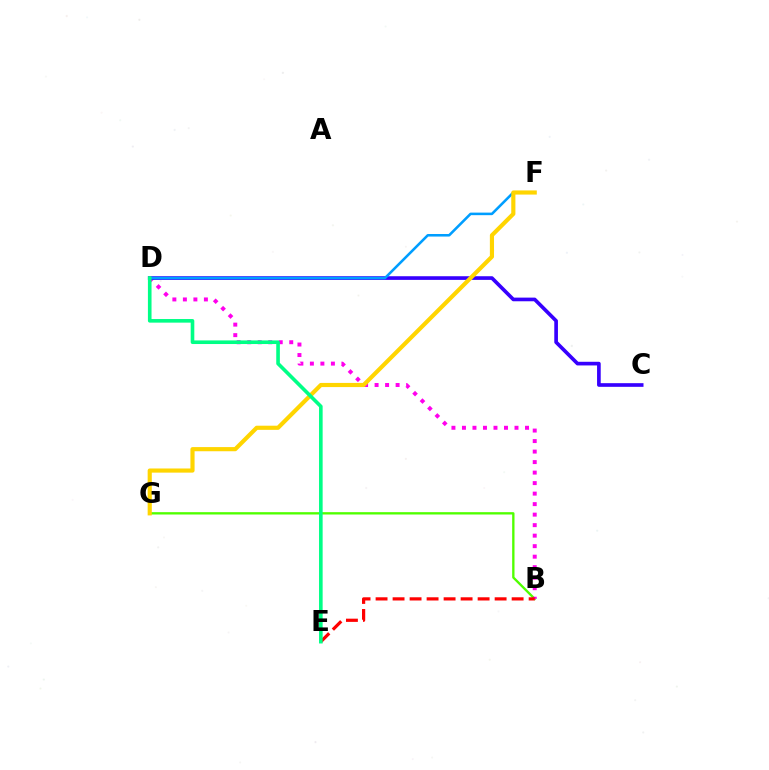{('B', 'G'): [{'color': '#4fff00', 'line_style': 'solid', 'thickness': 1.68}], ('B', 'D'): [{'color': '#ff00ed', 'line_style': 'dotted', 'thickness': 2.86}], ('C', 'D'): [{'color': '#3700ff', 'line_style': 'solid', 'thickness': 2.63}], ('B', 'E'): [{'color': '#ff0000', 'line_style': 'dashed', 'thickness': 2.31}], ('D', 'F'): [{'color': '#009eff', 'line_style': 'solid', 'thickness': 1.84}], ('F', 'G'): [{'color': '#ffd500', 'line_style': 'solid', 'thickness': 2.99}], ('D', 'E'): [{'color': '#00ff86', 'line_style': 'solid', 'thickness': 2.6}]}